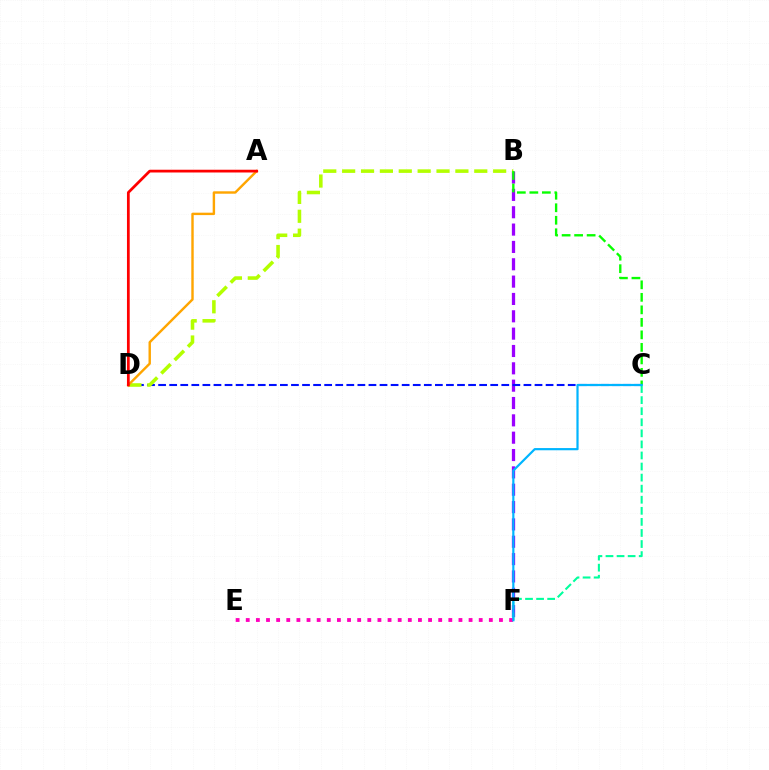{('B', 'F'): [{'color': '#9b00ff', 'line_style': 'dashed', 'thickness': 2.36}], ('C', 'F'): [{'color': '#00ff9d', 'line_style': 'dashed', 'thickness': 1.5}, {'color': '#00b5ff', 'line_style': 'solid', 'thickness': 1.59}], ('E', 'F'): [{'color': '#ff00bd', 'line_style': 'dotted', 'thickness': 2.75}], ('C', 'D'): [{'color': '#0010ff', 'line_style': 'dashed', 'thickness': 1.5}], ('B', 'D'): [{'color': '#b3ff00', 'line_style': 'dashed', 'thickness': 2.56}], ('A', 'D'): [{'color': '#ffa500', 'line_style': 'solid', 'thickness': 1.74}, {'color': '#ff0000', 'line_style': 'solid', 'thickness': 1.98}], ('B', 'C'): [{'color': '#08ff00', 'line_style': 'dashed', 'thickness': 1.7}]}